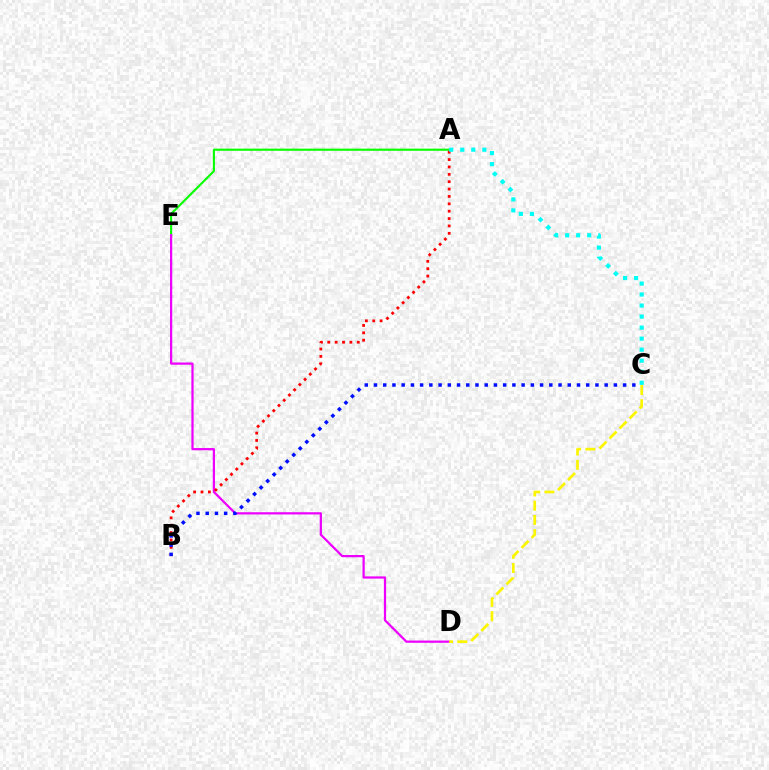{('A', 'E'): [{'color': '#08ff00', 'line_style': 'solid', 'thickness': 1.54}], ('D', 'E'): [{'color': '#ee00ff', 'line_style': 'solid', 'thickness': 1.61}], ('A', 'B'): [{'color': '#ff0000', 'line_style': 'dotted', 'thickness': 2.0}], ('B', 'C'): [{'color': '#0010ff', 'line_style': 'dotted', 'thickness': 2.51}], ('A', 'C'): [{'color': '#00fff6', 'line_style': 'dotted', 'thickness': 3.0}], ('C', 'D'): [{'color': '#fcf500', 'line_style': 'dashed', 'thickness': 1.93}]}